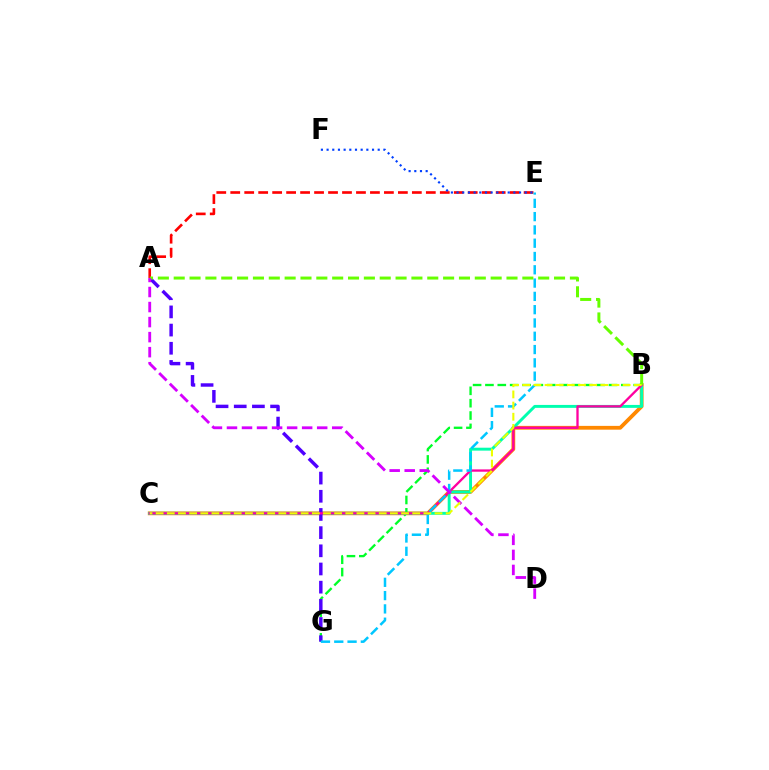{('A', 'E'): [{'color': '#ff0000', 'line_style': 'dashed', 'thickness': 1.9}], ('B', 'C'): [{'color': '#ff8800', 'line_style': 'solid', 'thickness': 2.73}, {'color': '#00ffaf', 'line_style': 'solid', 'thickness': 2.11}, {'color': '#ff00a0', 'line_style': 'solid', 'thickness': 1.67}, {'color': '#eeff00', 'line_style': 'dashed', 'thickness': 1.52}], ('B', 'G'): [{'color': '#00ff27', 'line_style': 'dashed', 'thickness': 1.68}], ('A', 'G'): [{'color': '#4f00ff', 'line_style': 'dashed', 'thickness': 2.47}], ('E', 'G'): [{'color': '#00c7ff', 'line_style': 'dashed', 'thickness': 1.81}], ('A', 'B'): [{'color': '#66ff00', 'line_style': 'dashed', 'thickness': 2.15}], ('A', 'D'): [{'color': '#d600ff', 'line_style': 'dashed', 'thickness': 2.04}], ('E', 'F'): [{'color': '#003fff', 'line_style': 'dotted', 'thickness': 1.54}]}